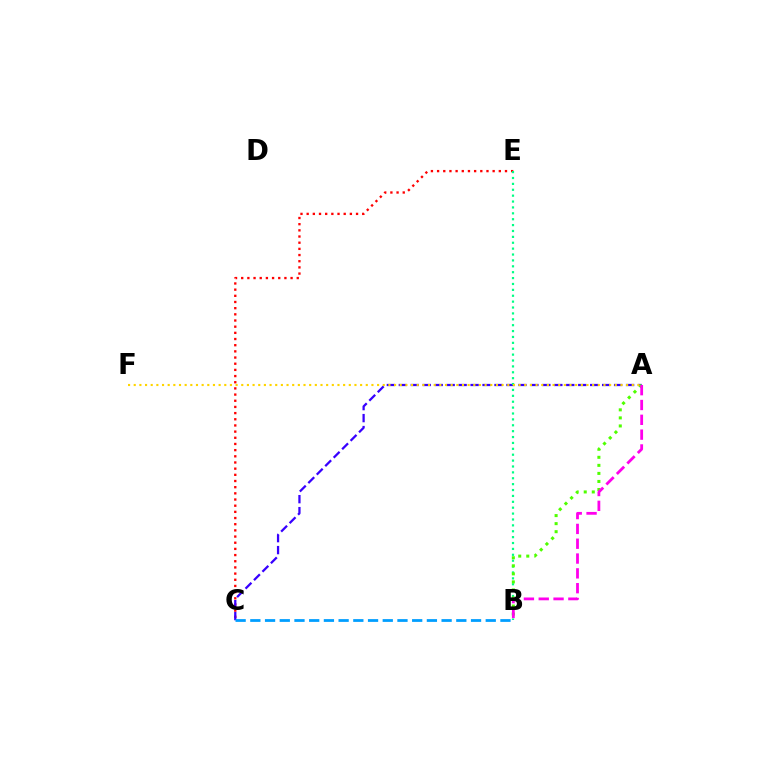{('C', 'E'): [{'color': '#ff0000', 'line_style': 'dotted', 'thickness': 1.68}], ('A', 'C'): [{'color': '#3700ff', 'line_style': 'dashed', 'thickness': 1.62}], ('B', 'C'): [{'color': '#009eff', 'line_style': 'dashed', 'thickness': 2.0}], ('B', 'E'): [{'color': '#00ff86', 'line_style': 'dotted', 'thickness': 1.6}], ('A', 'B'): [{'color': '#4fff00', 'line_style': 'dotted', 'thickness': 2.19}, {'color': '#ff00ed', 'line_style': 'dashed', 'thickness': 2.01}], ('A', 'F'): [{'color': '#ffd500', 'line_style': 'dotted', 'thickness': 1.54}]}